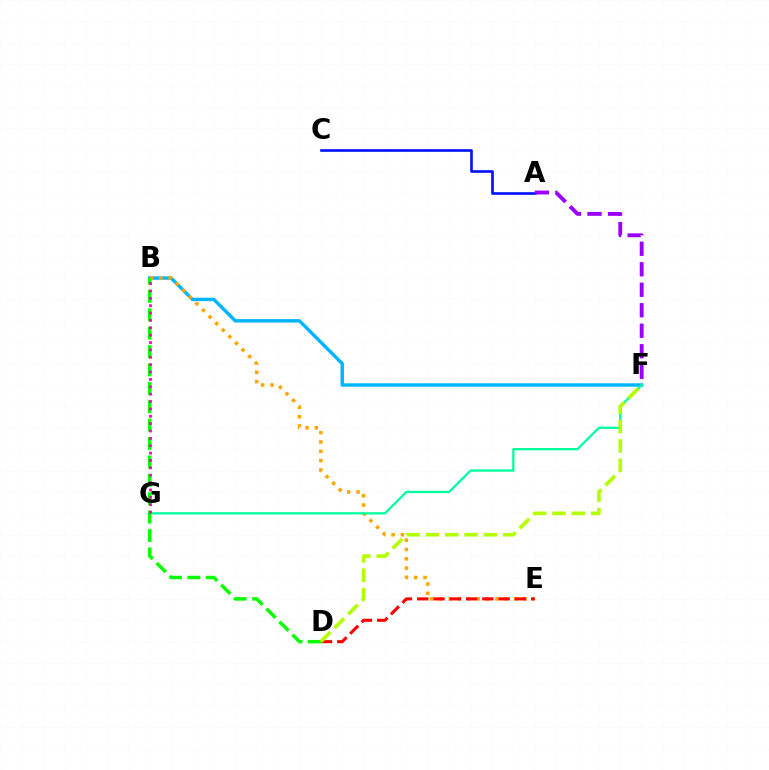{('A', 'C'): [{'color': '#0010ff', 'line_style': 'solid', 'thickness': 1.89}], ('B', 'F'): [{'color': '#00b5ff', 'line_style': 'solid', 'thickness': 2.47}], ('B', 'E'): [{'color': '#ffa500', 'line_style': 'dotted', 'thickness': 2.54}], ('F', 'G'): [{'color': '#00ff9d', 'line_style': 'solid', 'thickness': 1.65}], ('D', 'E'): [{'color': '#ff0000', 'line_style': 'dashed', 'thickness': 2.21}], ('B', 'D'): [{'color': '#08ff00', 'line_style': 'dashed', 'thickness': 2.5}], ('B', 'G'): [{'color': '#ff00bd', 'line_style': 'dotted', 'thickness': 2.0}], ('D', 'F'): [{'color': '#b3ff00', 'line_style': 'dashed', 'thickness': 2.63}], ('A', 'F'): [{'color': '#9b00ff', 'line_style': 'dashed', 'thickness': 2.79}]}